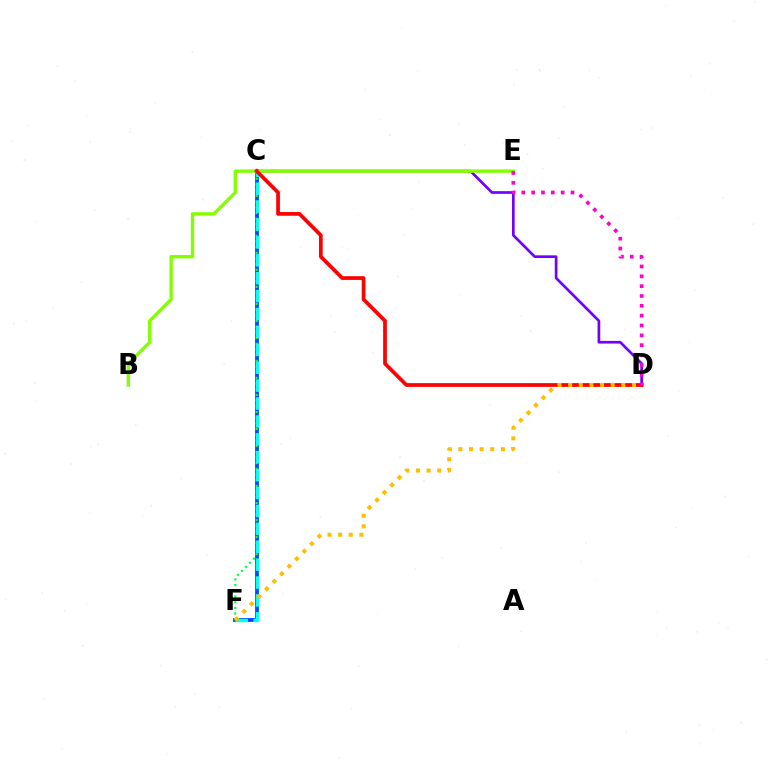{('C', 'D'): [{'color': '#7200ff', 'line_style': 'solid', 'thickness': 1.93}, {'color': '#ff0000', 'line_style': 'solid', 'thickness': 2.69}], ('C', 'F'): [{'color': '#004bff', 'line_style': 'solid', 'thickness': 2.77}, {'color': '#00ff39', 'line_style': 'dotted', 'thickness': 1.54}, {'color': '#00fff6', 'line_style': 'dashed', 'thickness': 2.43}], ('B', 'E'): [{'color': '#84ff00', 'line_style': 'solid', 'thickness': 2.43}], ('D', 'E'): [{'color': '#ff00cf', 'line_style': 'dotted', 'thickness': 2.67}], ('D', 'F'): [{'color': '#ffbd00', 'line_style': 'dotted', 'thickness': 2.89}]}